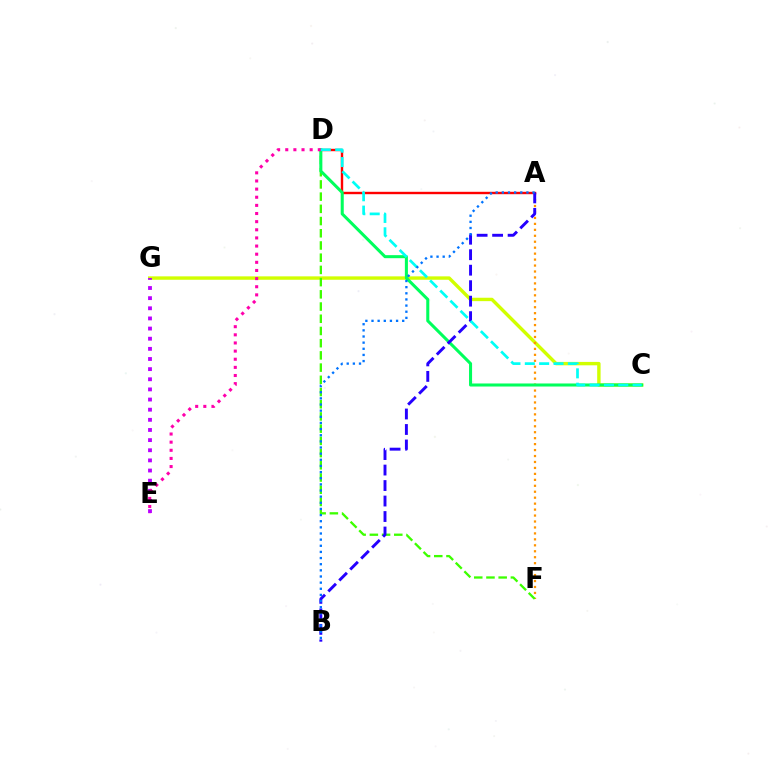{('C', 'G'): [{'color': '#d1ff00', 'line_style': 'solid', 'thickness': 2.45}], ('A', 'F'): [{'color': '#ff9400', 'line_style': 'dotted', 'thickness': 1.62}], ('D', 'F'): [{'color': '#3dff00', 'line_style': 'dashed', 'thickness': 1.66}], ('A', 'D'): [{'color': '#ff0000', 'line_style': 'solid', 'thickness': 1.72}], ('C', 'D'): [{'color': '#00ff5c', 'line_style': 'solid', 'thickness': 2.19}, {'color': '#00fff6', 'line_style': 'dashed', 'thickness': 1.95}], ('E', 'G'): [{'color': '#b900ff', 'line_style': 'dotted', 'thickness': 2.75}], ('A', 'B'): [{'color': '#2500ff', 'line_style': 'dashed', 'thickness': 2.1}, {'color': '#0074ff', 'line_style': 'dotted', 'thickness': 1.67}], ('D', 'E'): [{'color': '#ff00ac', 'line_style': 'dotted', 'thickness': 2.21}]}